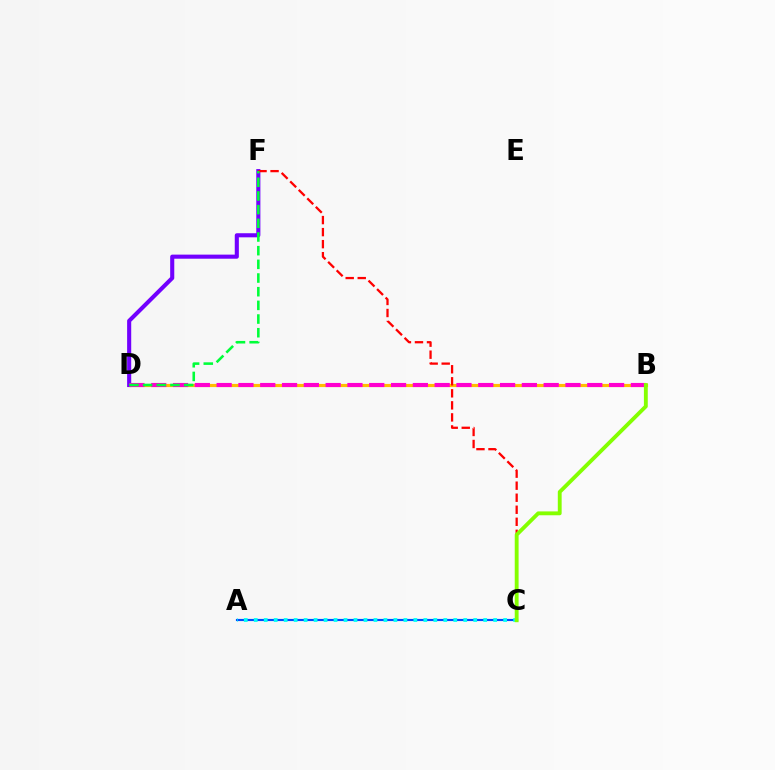{('A', 'C'): [{'color': '#004bff', 'line_style': 'solid', 'thickness': 1.55}, {'color': '#00fff6', 'line_style': 'dotted', 'thickness': 2.71}], ('B', 'D'): [{'color': '#ffbd00', 'line_style': 'solid', 'thickness': 2.27}, {'color': '#ff00cf', 'line_style': 'dashed', 'thickness': 2.96}], ('D', 'F'): [{'color': '#7200ff', 'line_style': 'solid', 'thickness': 2.94}, {'color': '#00ff39', 'line_style': 'dashed', 'thickness': 1.86}], ('C', 'F'): [{'color': '#ff0000', 'line_style': 'dashed', 'thickness': 1.63}], ('B', 'C'): [{'color': '#84ff00', 'line_style': 'solid', 'thickness': 2.78}]}